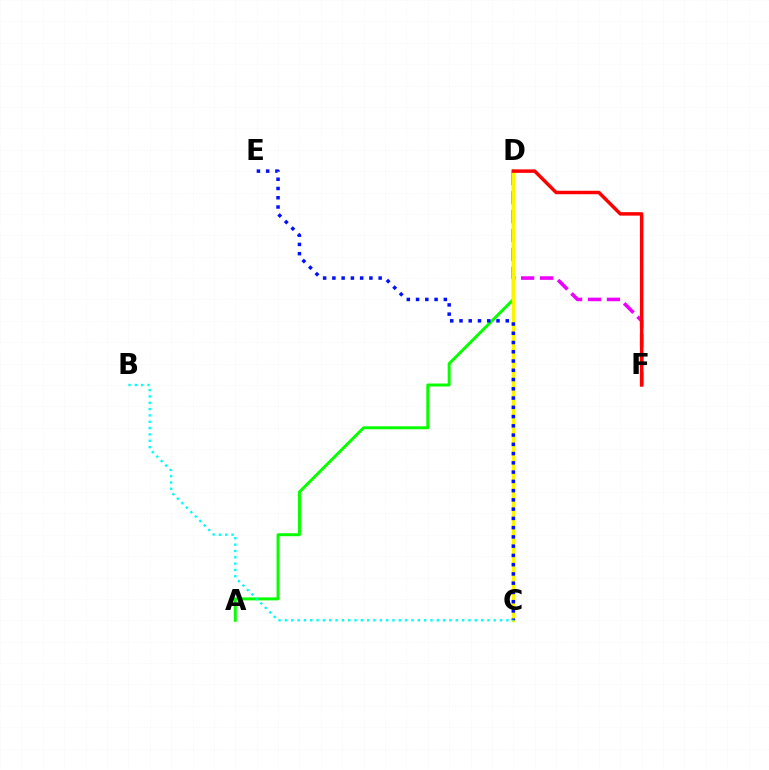{('A', 'D'): [{'color': '#08ff00', 'line_style': 'solid', 'thickness': 2.14}], ('D', 'F'): [{'color': '#ee00ff', 'line_style': 'dashed', 'thickness': 2.57}, {'color': '#ff0000', 'line_style': 'solid', 'thickness': 2.49}], ('C', 'D'): [{'color': '#fcf500', 'line_style': 'solid', 'thickness': 2.41}], ('C', 'E'): [{'color': '#0010ff', 'line_style': 'dotted', 'thickness': 2.51}], ('B', 'C'): [{'color': '#00fff6', 'line_style': 'dotted', 'thickness': 1.72}]}